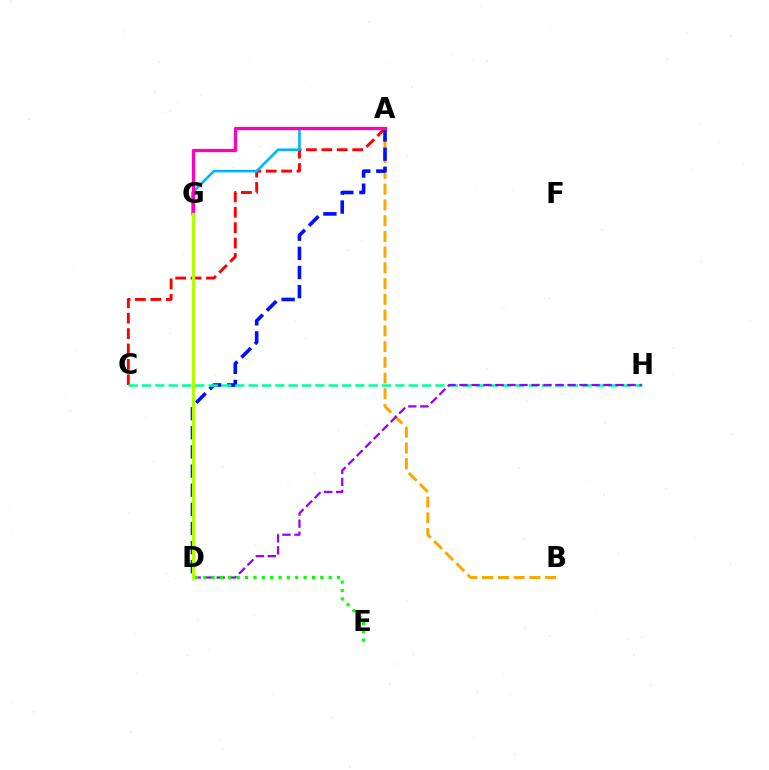{('A', 'B'): [{'color': '#ffa500', 'line_style': 'dashed', 'thickness': 2.14}], ('A', 'C'): [{'color': '#ff0000', 'line_style': 'dashed', 'thickness': 2.09}], ('A', 'D'): [{'color': '#0010ff', 'line_style': 'dashed', 'thickness': 2.6}], ('A', 'G'): [{'color': '#00b5ff', 'line_style': 'solid', 'thickness': 1.87}, {'color': '#ff00bd', 'line_style': 'solid', 'thickness': 2.36}], ('C', 'H'): [{'color': '#00ff9d', 'line_style': 'dashed', 'thickness': 1.81}], ('D', 'H'): [{'color': '#9b00ff', 'line_style': 'dashed', 'thickness': 1.63}], ('D', 'E'): [{'color': '#08ff00', 'line_style': 'dotted', 'thickness': 2.27}], ('D', 'G'): [{'color': '#b3ff00', 'line_style': 'solid', 'thickness': 2.35}]}